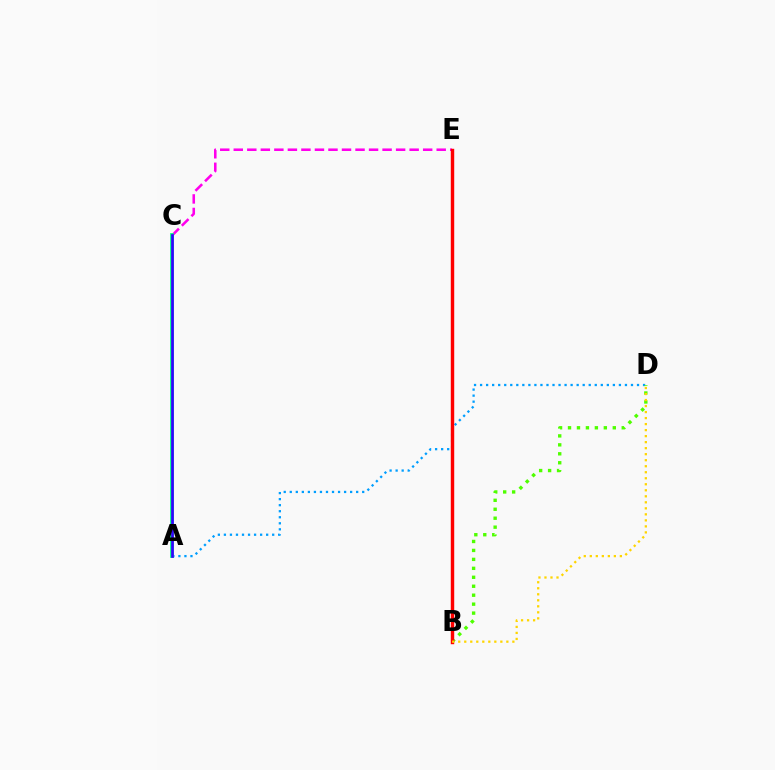{('A', 'D'): [{'color': '#009eff', 'line_style': 'dotted', 'thickness': 1.64}], ('C', 'E'): [{'color': '#ff00ed', 'line_style': 'dashed', 'thickness': 1.84}], ('B', 'D'): [{'color': '#4fff00', 'line_style': 'dotted', 'thickness': 2.43}, {'color': '#ffd500', 'line_style': 'dotted', 'thickness': 1.63}], ('B', 'E'): [{'color': '#ff0000', 'line_style': 'solid', 'thickness': 2.47}], ('A', 'C'): [{'color': '#00ff86', 'line_style': 'solid', 'thickness': 2.71}, {'color': '#3700ff', 'line_style': 'solid', 'thickness': 1.91}]}